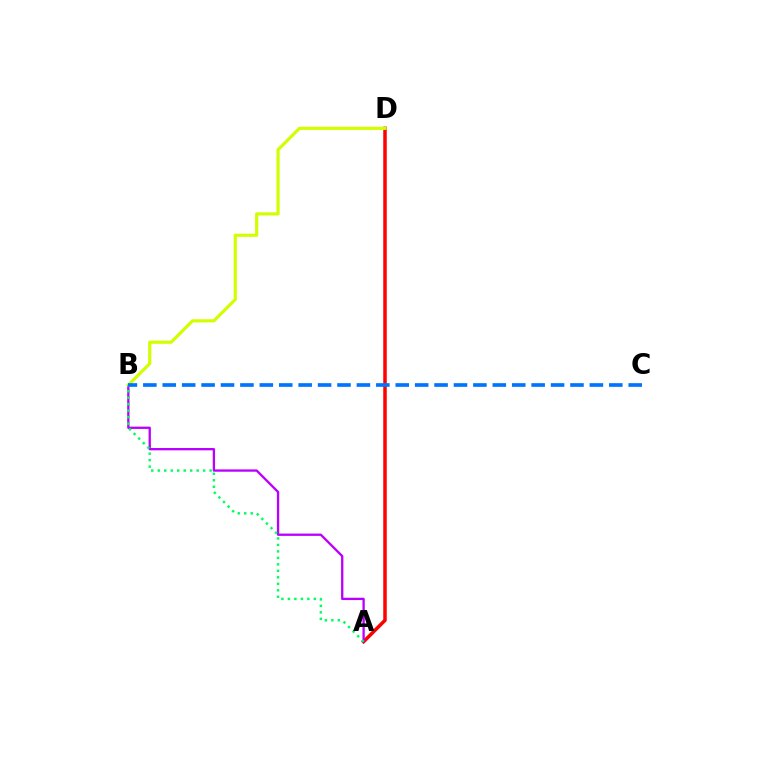{('A', 'D'): [{'color': '#ff0000', 'line_style': 'solid', 'thickness': 2.53}], ('A', 'B'): [{'color': '#b900ff', 'line_style': 'solid', 'thickness': 1.66}, {'color': '#00ff5c', 'line_style': 'dotted', 'thickness': 1.76}], ('B', 'D'): [{'color': '#d1ff00', 'line_style': 'solid', 'thickness': 2.29}], ('B', 'C'): [{'color': '#0074ff', 'line_style': 'dashed', 'thickness': 2.64}]}